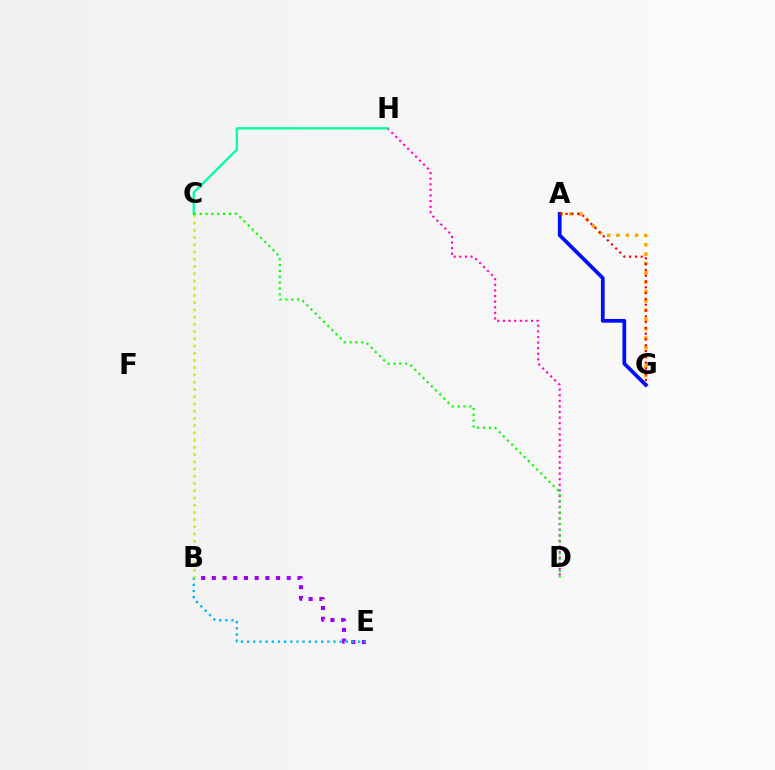{('B', 'E'): [{'color': '#9b00ff', 'line_style': 'dotted', 'thickness': 2.91}, {'color': '#00b5ff', 'line_style': 'dotted', 'thickness': 1.68}], ('A', 'G'): [{'color': '#ffa500', 'line_style': 'dotted', 'thickness': 2.54}, {'color': '#0010ff', 'line_style': 'solid', 'thickness': 2.69}, {'color': '#ff0000', 'line_style': 'dotted', 'thickness': 1.57}], ('D', 'H'): [{'color': '#ff00bd', 'line_style': 'dotted', 'thickness': 1.52}], ('B', 'C'): [{'color': '#b3ff00', 'line_style': 'dotted', 'thickness': 1.97}], ('C', 'H'): [{'color': '#00ff9d', 'line_style': 'solid', 'thickness': 1.66}], ('C', 'D'): [{'color': '#08ff00', 'line_style': 'dotted', 'thickness': 1.59}]}